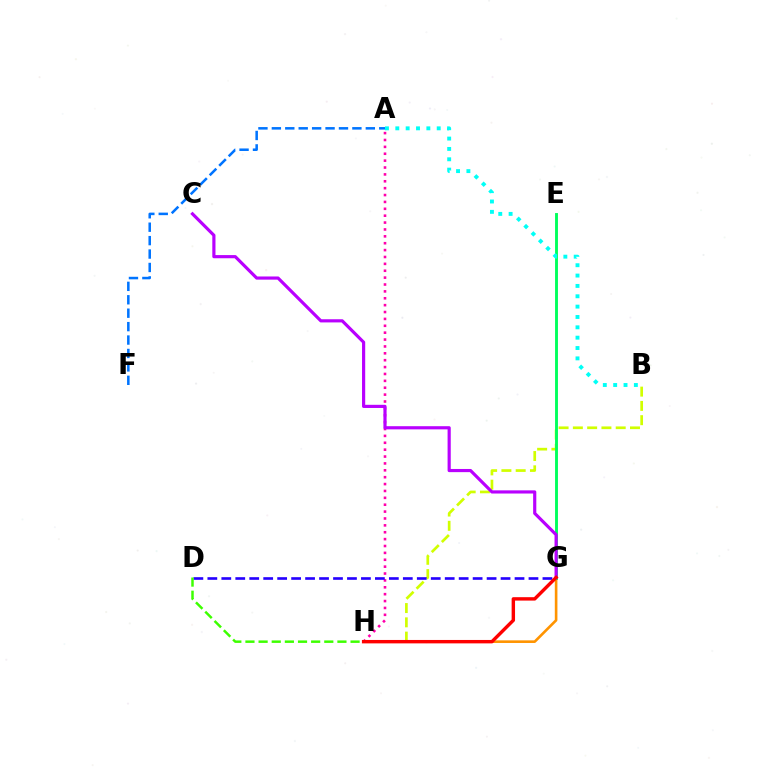{('A', 'F'): [{'color': '#0074ff', 'line_style': 'dashed', 'thickness': 1.82}], ('B', 'H'): [{'color': '#d1ff00', 'line_style': 'dashed', 'thickness': 1.94}], ('G', 'H'): [{'color': '#ff9400', 'line_style': 'solid', 'thickness': 1.89}, {'color': '#ff0000', 'line_style': 'solid', 'thickness': 2.45}], ('A', 'H'): [{'color': '#ff00ac', 'line_style': 'dotted', 'thickness': 1.87}], ('E', 'G'): [{'color': '#00ff5c', 'line_style': 'solid', 'thickness': 2.08}], ('C', 'G'): [{'color': '#b900ff', 'line_style': 'solid', 'thickness': 2.28}], ('D', 'G'): [{'color': '#2500ff', 'line_style': 'dashed', 'thickness': 1.9}], ('A', 'B'): [{'color': '#00fff6', 'line_style': 'dotted', 'thickness': 2.81}], ('D', 'H'): [{'color': '#3dff00', 'line_style': 'dashed', 'thickness': 1.79}]}